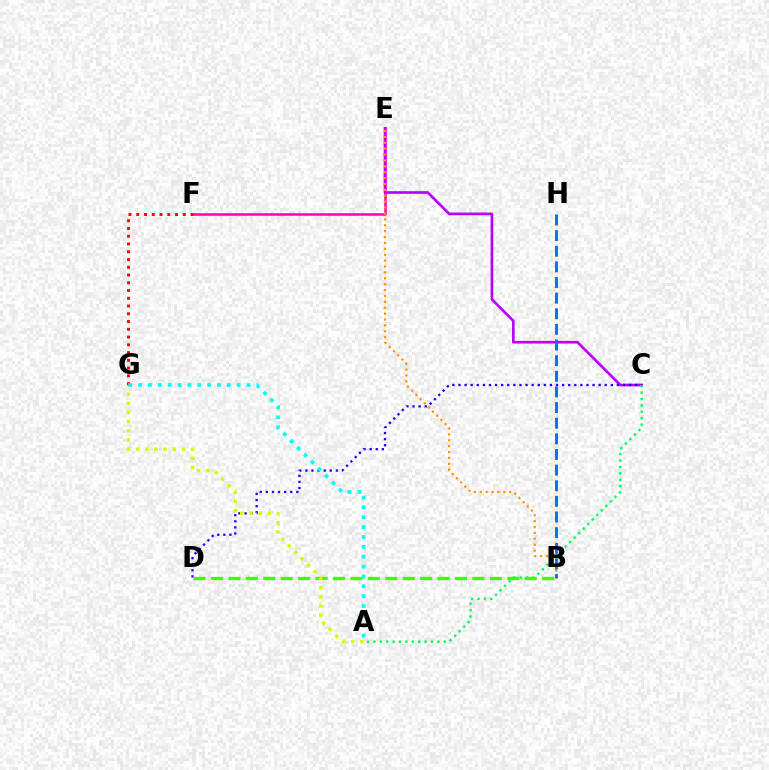{('E', 'F'): [{'color': '#ff00ac', 'line_style': 'solid', 'thickness': 1.81}], ('C', 'E'): [{'color': '#b900ff', 'line_style': 'solid', 'thickness': 1.92}], ('F', 'G'): [{'color': '#ff0000', 'line_style': 'dotted', 'thickness': 2.11}], ('A', 'C'): [{'color': '#00ff5c', 'line_style': 'dotted', 'thickness': 1.74}], ('B', 'D'): [{'color': '#3dff00', 'line_style': 'dashed', 'thickness': 2.37}], ('B', 'E'): [{'color': '#ff9400', 'line_style': 'dotted', 'thickness': 1.6}], ('C', 'D'): [{'color': '#2500ff', 'line_style': 'dotted', 'thickness': 1.66}], ('A', 'G'): [{'color': '#d1ff00', 'line_style': 'dotted', 'thickness': 2.49}, {'color': '#00fff6', 'line_style': 'dotted', 'thickness': 2.68}], ('B', 'H'): [{'color': '#0074ff', 'line_style': 'dashed', 'thickness': 2.12}]}